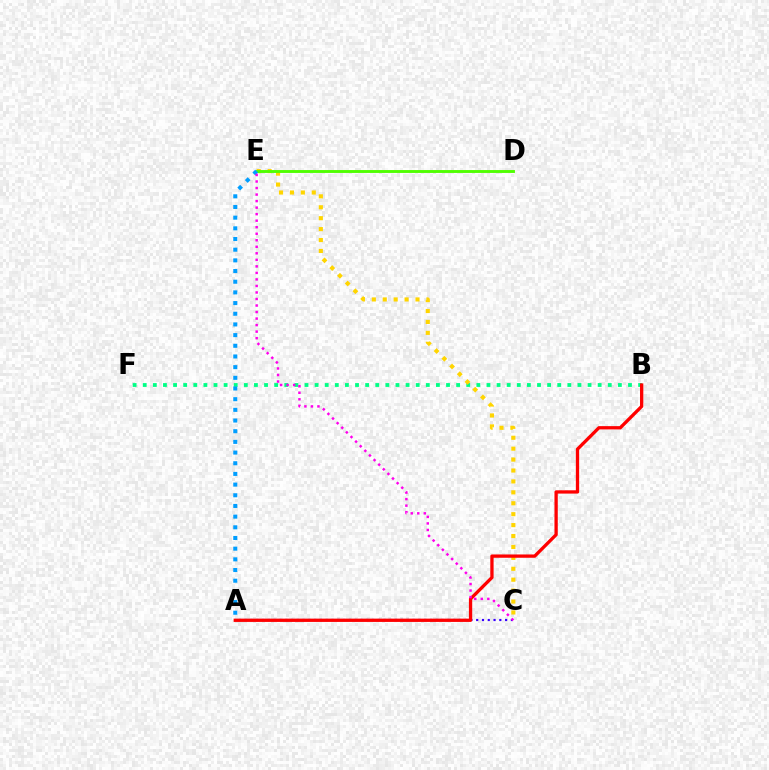{('A', 'C'): [{'color': '#3700ff', 'line_style': 'dotted', 'thickness': 1.57}], ('B', 'F'): [{'color': '#00ff86', 'line_style': 'dotted', 'thickness': 2.75}], ('C', 'E'): [{'color': '#ffd500', 'line_style': 'dotted', 'thickness': 2.97}, {'color': '#ff00ed', 'line_style': 'dotted', 'thickness': 1.77}], ('D', 'E'): [{'color': '#4fff00', 'line_style': 'solid', 'thickness': 2.07}], ('A', 'B'): [{'color': '#ff0000', 'line_style': 'solid', 'thickness': 2.37}], ('A', 'E'): [{'color': '#009eff', 'line_style': 'dotted', 'thickness': 2.9}]}